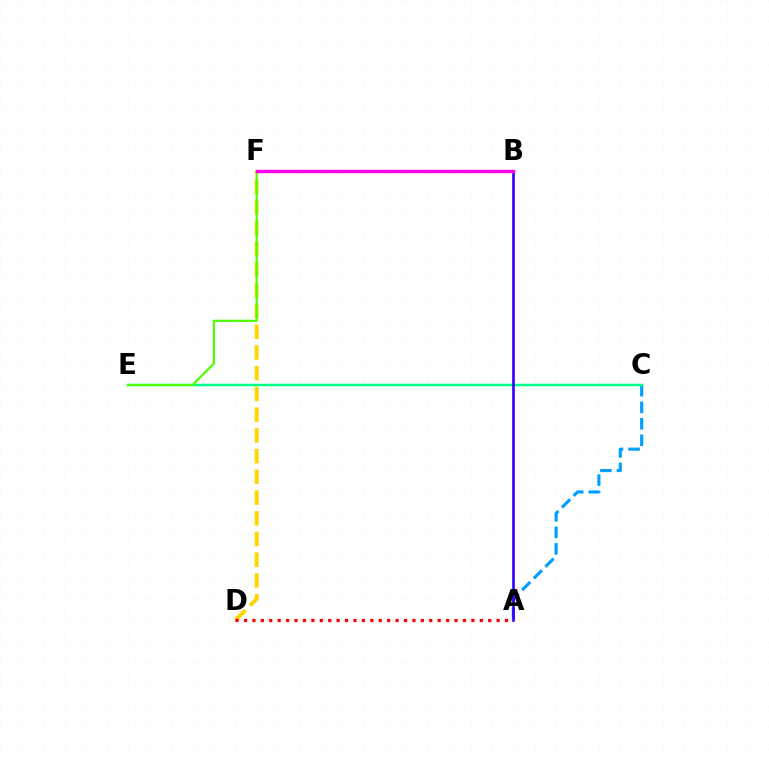{('A', 'C'): [{'color': '#009eff', 'line_style': 'dashed', 'thickness': 2.24}], ('C', 'E'): [{'color': '#00ff86', 'line_style': 'solid', 'thickness': 1.8}], ('D', 'F'): [{'color': '#ffd500', 'line_style': 'dashed', 'thickness': 2.82}], ('A', 'B'): [{'color': '#3700ff', 'line_style': 'solid', 'thickness': 1.91}], ('A', 'D'): [{'color': '#ff0000', 'line_style': 'dotted', 'thickness': 2.29}], ('E', 'F'): [{'color': '#4fff00', 'line_style': 'solid', 'thickness': 1.58}], ('B', 'F'): [{'color': '#ff00ed', 'line_style': 'solid', 'thickness': 2.48}]}